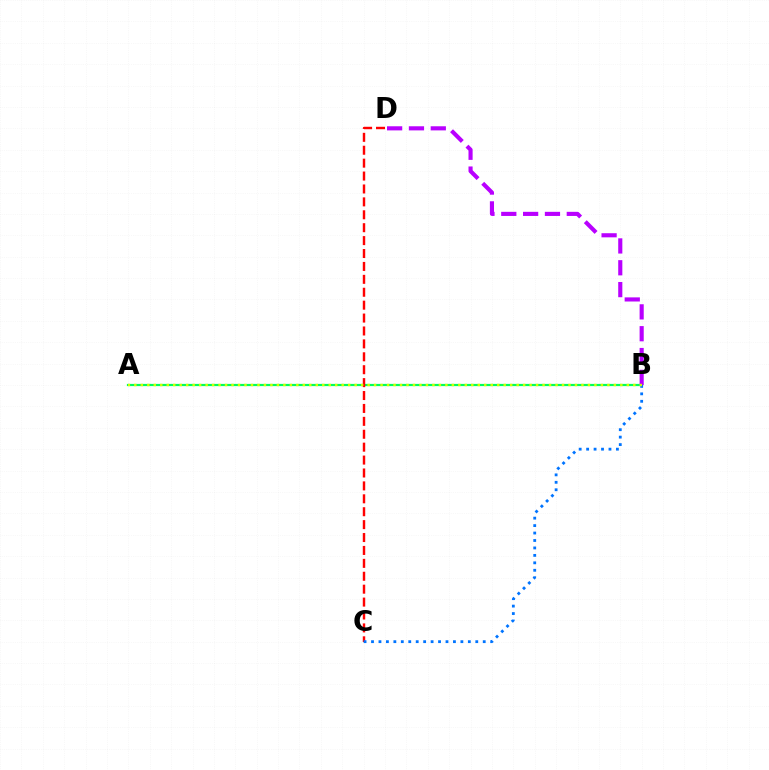{('A', 'B'): [{'color': '#00ff5c', 'line_style': 'solid', 'thickness': 1.59}, {'color': '#d1ff00', 'line_style': 'dotted', 'thickness': 1.76}], ('B', 'D'): [{'color': '#b900ff', 'line_style': 'dashed', 'thickness': 2.97}], ('C', 'D'): [{'color': '#ff0000', 'line_style': 'dashed', 'thickness': 1.75}], ('B', 'C'): [{'color': '#0074ff', 'line_style': 'dotted', 'thickness': 2.02}]}